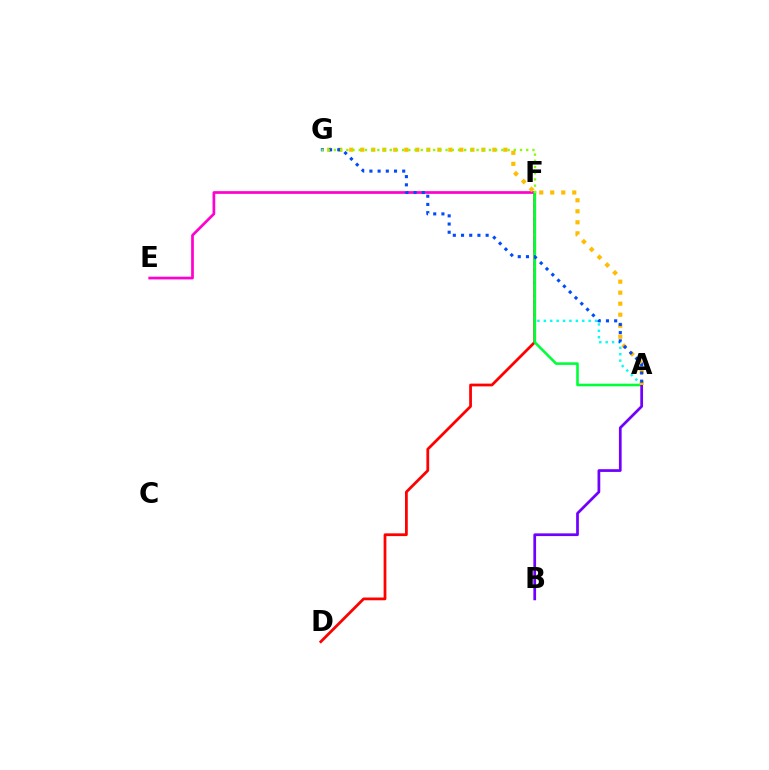{('D', 'F'): [{'color': '#ff0000', 'line_style': 'solid', 'thickness': 1.99}], ('A', 'F'): [{'color': '#00fff6', 'line_style': 'dotted', 'thickness': 1.74}, {'color': '#00ff39', 'line_style': 'solid', 'thickness': 1.87}], ('E', 'F'): [{'color': '#ff00cf', 'line_style': 'solid', 'thickness': 1.95}], ('A', 'B'): [{'color': '#7200ff', 'line_style': 'solid', 'thickness': 1.97}], ('A', 'G'): [{'color': '#ffbd00', 'line_style': 'dotted', 'thickness': 2.99}, {'color': '#004bff', 'line_style': 'dotted', 'thickness': 2.23}], ('F', 'G'): [{'color': '#84ff00', 'line_style': 'dotted', 'thickness': 1.69}]}